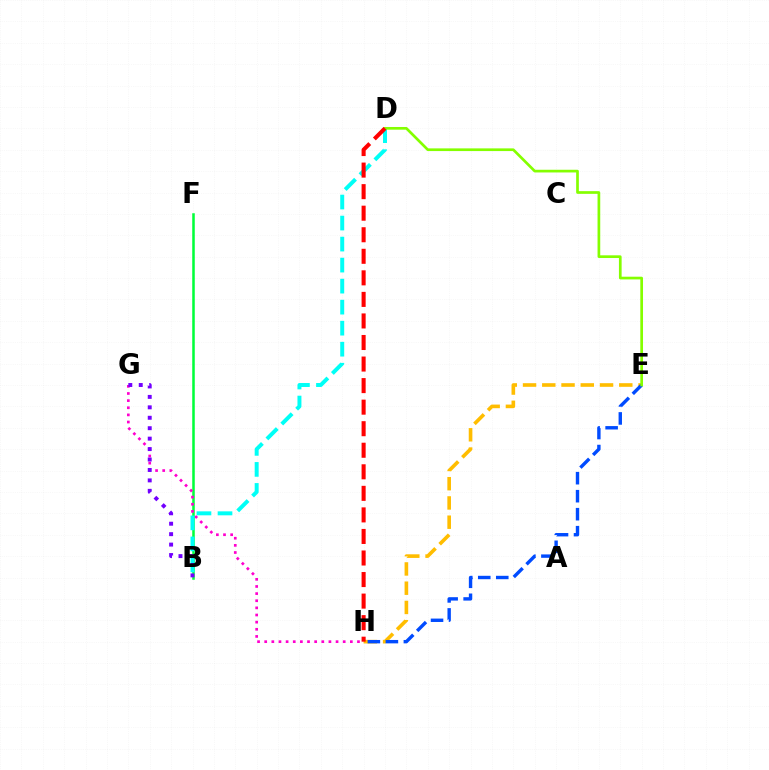{('B', 'F'): [{'color': '#00ff39', 'line_style': 'solid', 'thickness': 1.82}], ('G', 'H'): [{'color': '#ff00cf', 'line_style': 'dotted', 'thickness': 1.94}], ('E', 'H'): [{'color': '#ffbd00', 'line_style': 'dashed', 'thickness': 2.62}, {'color': '#004bff', 'line_style': 'dashed', 'thickness': 2.45}], ('B', 'D'): [{'color': '#00fff6', 'line_style': 'dashed', 'thickness': 2.86}], ('B', 'G'): [{'color': '#7200ff', 'line_style': 'dotted', 'thickness': 2.84}], ('D', 'E'): [{'color': '#84ff00', 'line_style': 'solid', 'thickness': 1.94}], ('D', 'H'): [{'color': '#ff0000', 'line_style': 'dashed', 'thickness': 2.93}]}